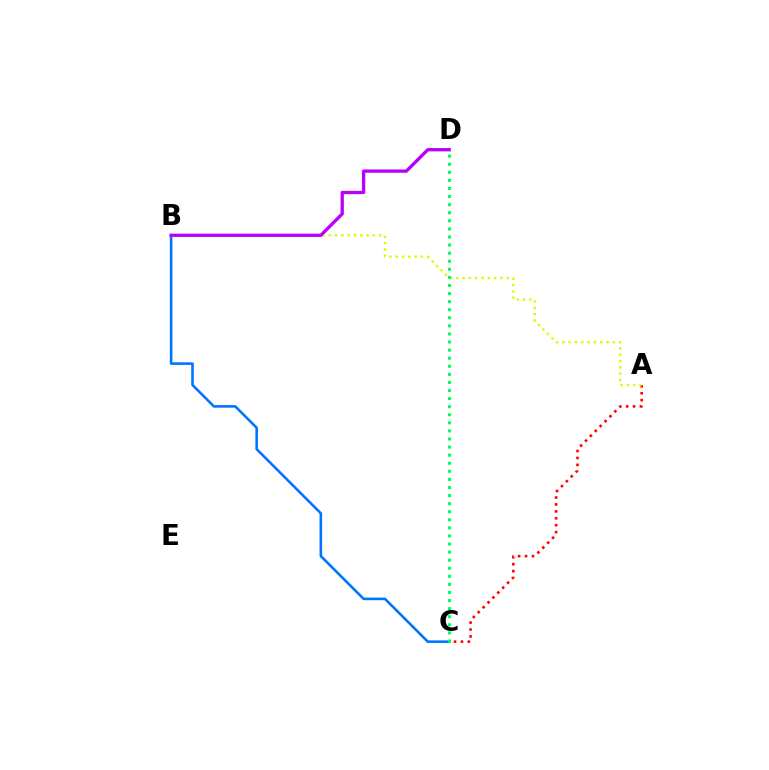{('A', 'C'): [{'color': '#ff0000', 'line_style': 'dotted', 'thickness': 1.88}], ('A', 'B'): [{'color': '#d1ff00', 'line_style': 'dotted', 'thickness': 1.71}], ('B', 'C'): [{'color': '#0074ff', 'line_style': 'solid', 'thickness': 1.86}], ('B', 'D'): [{'color': '#b900ff', 'line_style': 'solid', 'thickness': 2.38}], ('C', 'D'): [{'color': '#00ff5c', 'line_style': 'dotted', 'thickness': 2.2}]}